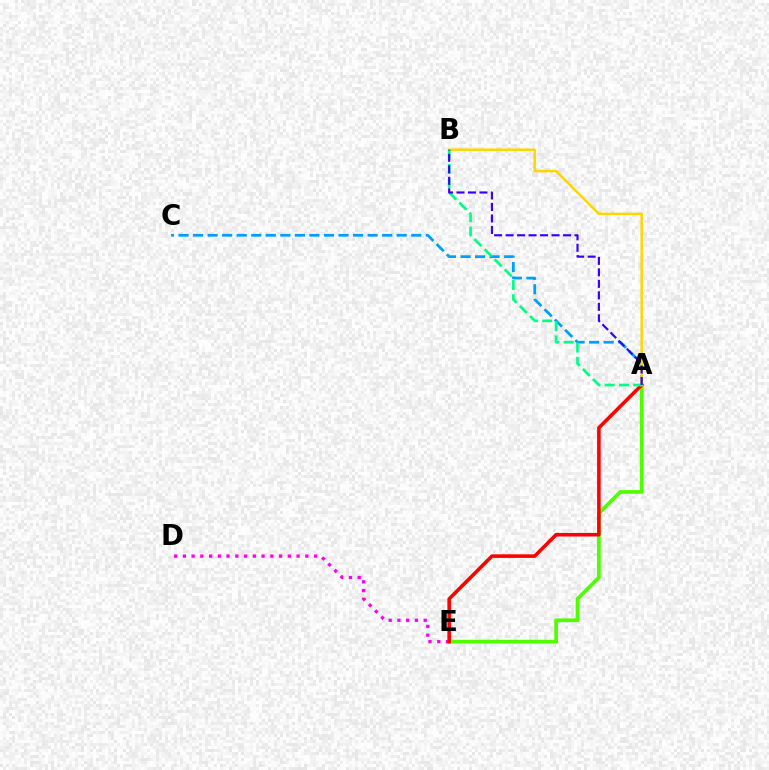{('A', 'C'): [{'color': '#009eff', 'line_style': 'dashed', 'thickness': 1.98}], ('A', 'E'): [{'color': '#4fff00', 'line_style': 'solid', 'thickness': 2.67}, {'color': '#ff0000', 'line_style': 'solid', 'thickness': 2.57}], ('D', 'E'): [{'color': '#ff00ed', 'line_style': 'dotted', 'thickness': 2.38}], ('A', 'B'): [{'color': '#ffd500', 'line_style': 'solid', 'thickness': 1.77}, {'color': '#00ff86', 'line_style': 'dashed', 'thickness': 1.94}, {'color': '#3700ff', 'line_style': 'dashed', 'thickness': 1.56}]}